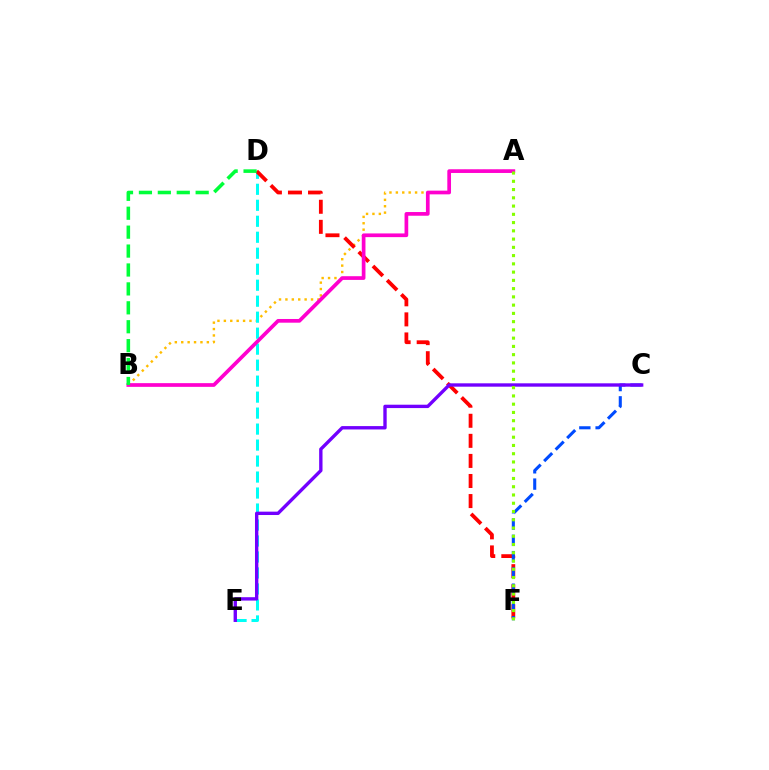{('A', 'B'): [{'color': '#ffbd00', 'line_style': 'dotted', 'thickness': 1.74}, {'color': '#ff00cf', 'line_style': 'solid', 'thickness': 2.66}], ('D', 'E'): [{'color': '#00fff6', 'line_style': 'dashed', 'thickness': 2.17}], ('D', 'F'): [{'color': '#ff0000', 'line_style': 'dashed', 'thickness': 2.73}], ('C', 'F'): [{'color': '#004bff', 'line_style': 'dashed', 'thickness': 2.21}], ('C', 'E'): [{'color': '#7200ff', 'line_style': 'solid', 'thickness': 2.42}], ('A', 'F'): [{'color': '#84ff00', 'line_style': 'dotted', 'thickness': 2.24}], ('B', 'D'): [{'color': '#00ff39', 'line_style': 'dashed', 'thickness': 2.57}]}